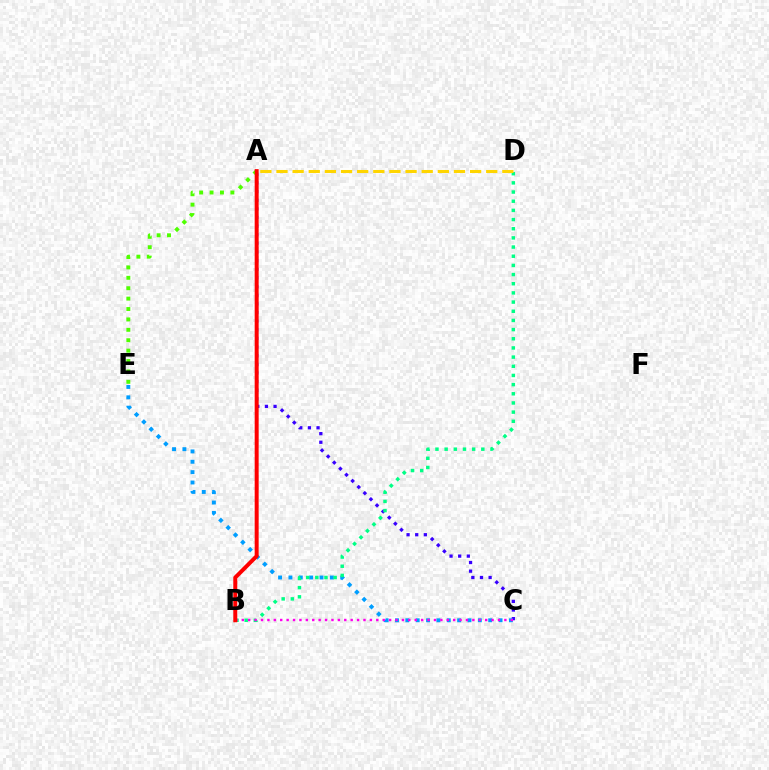{('A', 'C'): [{'color': '#3700ff', 'line_style': 'dotted', 'thickness': 2.35}], ('A', 'E'): [{'color': '#4fff00', 'line_style': 'dotted', 'thickness': 2.83}], ('C', 'E'): [{'color': '#009eff', 'line_style': 'dotted', 'thickness': 2.81}], ('B', 'D'): [{'color': '#00ff86', 'line_style': 'dotted', 'thickness': 2.49}], ('B', 'C'): [{'color': '#ff00ed', 'line_style': 'dotted', 'thickness': 1.74}], ('A', 'B'): [{'color': '#ff0000', 'line_style': 'solid', 'thickness': 2.87}], ('A', 'D'): [{'color': '#ffd500', 'line_style': 'dashed', 'thickness': 2.19}]}